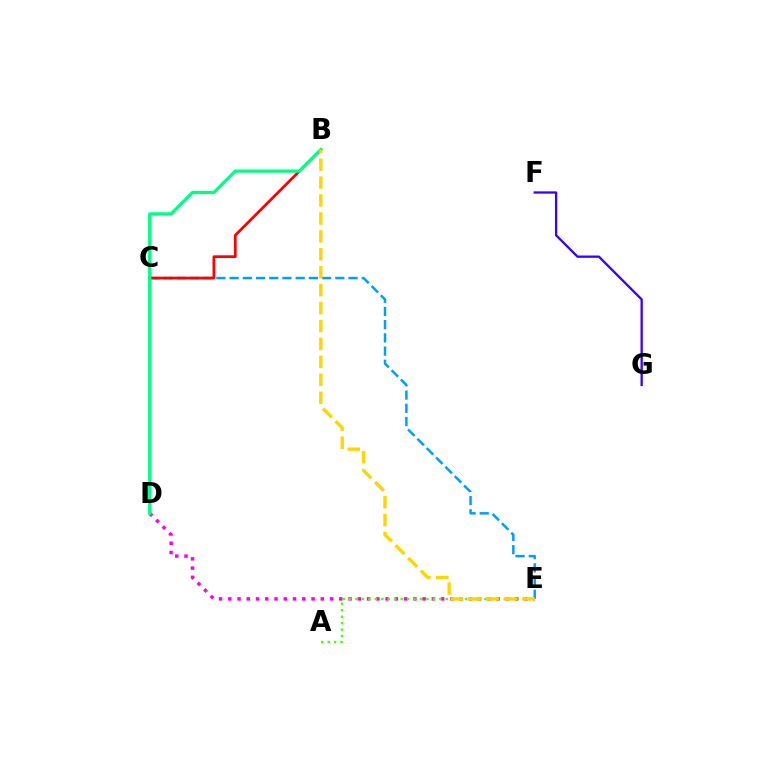{('D', 'E'): [{'color': '#ff00ed', 'line_style': 'dotted', 'thickness': 2.51}], ('A', 'E'): [{'color': '#4fff00', 'line_style': 'dotted', 'thickness': 1.75}], ('F', 'G'): [{'color': '#3700ff', 'line_style': 'solid', 'thickness': 1.66}], ('C', 'E'): [{'color': '#009eff', 'line_style': 'dashed', 'thickness': 1.79}], ('B', 'C'): [{'color': '#ff0000', 'line_style': 'solid', 'thickness': 1.98}], ('B', 'D'): [{'color': '#00ff86', 'line_style': 'solid', 'thickness': 2.36}], ('B', 'E'): [{'color': '#ffd500', 'line_style': 'dashed', 'thickness': 2.44}]}